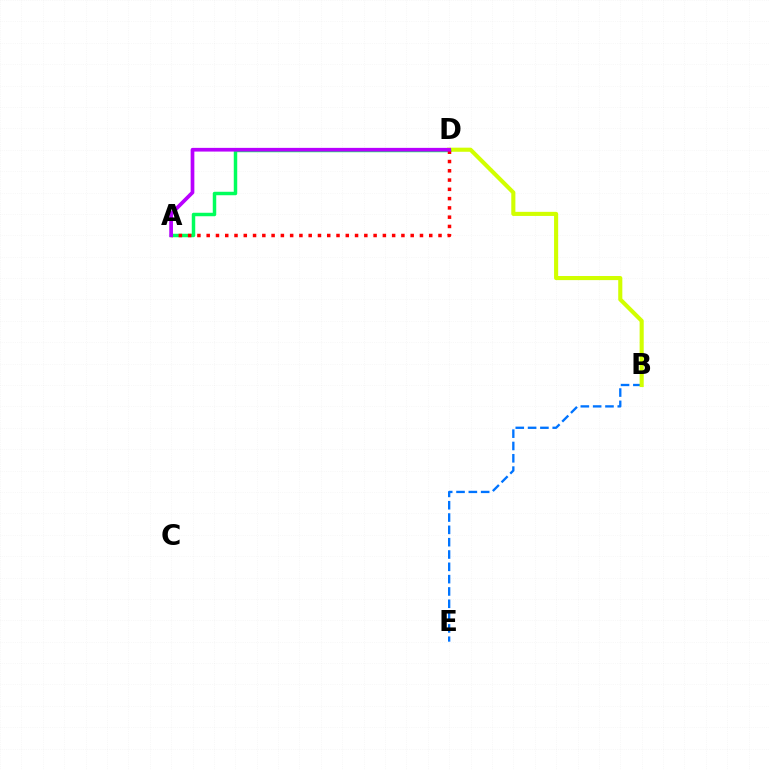{('B', 'E'): [{'color': '#0074ff', 'line_style': 'dashed', 'thickness': 1.67}], ('B', 'D'): [{'color': '#d1ff00', 'line_style': 'solid', 'thickness': 2.96}], ('A', 'D'): [{'color': '#00ff5c', 'line_style': 'solid', 'thickness': 2.5}, {'color': '#ff0000', 'line_style': 'dotted', 'thickness': 2.52}, {'color': '#b900ff', 'line_style': 'solid', 'thickness': 2.66}]}